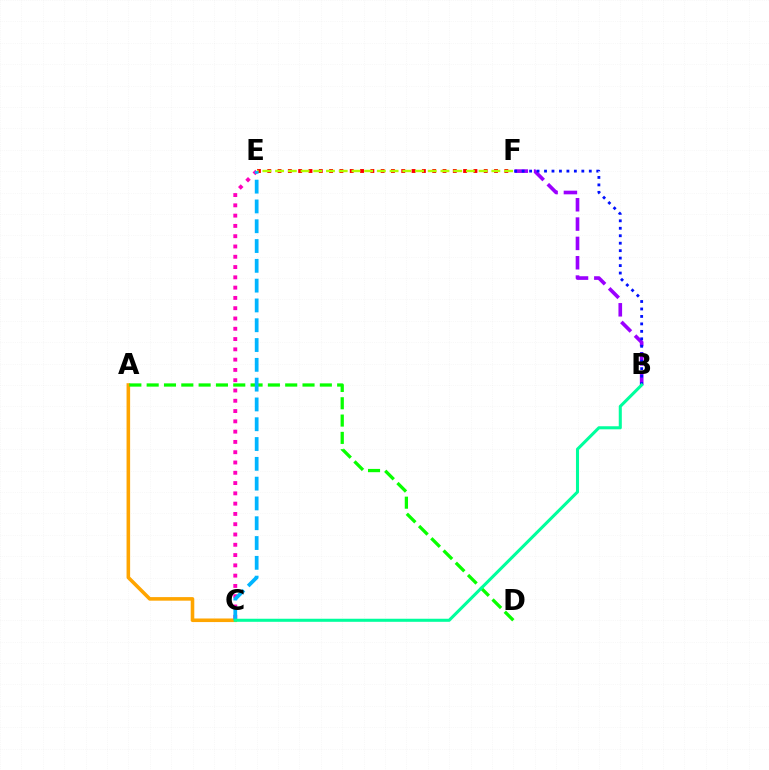{('E', 'F'): [{'color': '#ff0000', 'line_style': 'dotted', 'thickness': 2.8}, {'color': '#b3ff00', 'line_style': 'dashed', 'thickness': 1.73}], ('A', 'C'): [{'color': '#ffa500', 'line_style': 'solid', 'thickness': 2.58}], ('A', 'D'): [{'color': '#08ff00', 'line_style': 'dashed', 'thickness': 2.35}], ('B', 'F'): [{'color': '#9b00ff', 'line_style': 'dashed', 'thickness': 2.63}, {'color': '#0010ff', 'line_style': 'dotted', 'thickness': 2.03}], ('C', 'E'): [{'color': '#ff00bd', 'line_style': 'dotted', 'thickness': 2.79}, {'color': '#00b5ff', 'line_style': 'dashed', 'thickness': 2.69}], ('B', 'C'): [{'color': '#00ff9d', 'line_style': 'solid', 'thickness': 2.21}]}